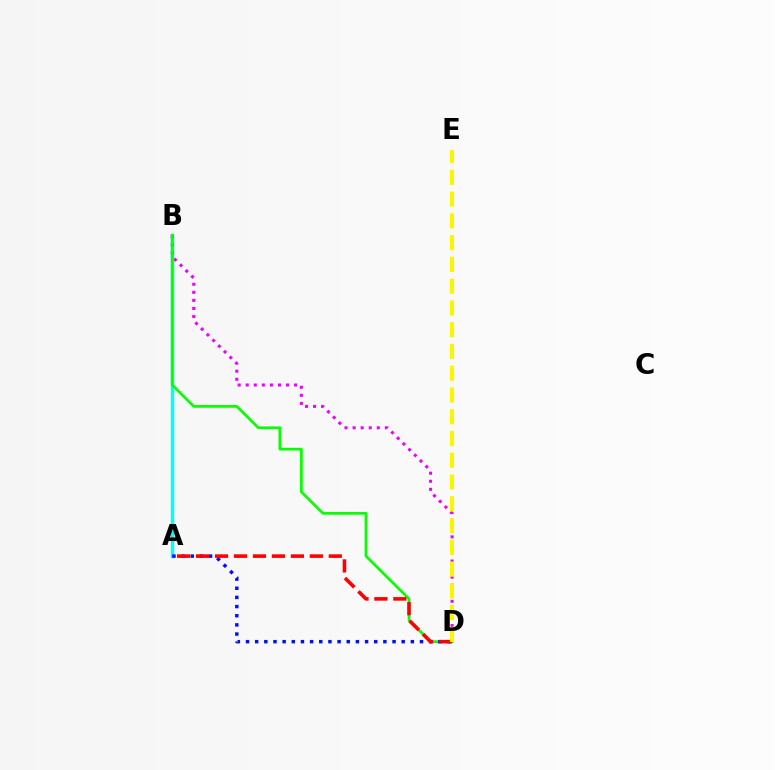{('A', 'B'): [{'color': '#00fff6', 'line_style': 'solid', 'thickness': 2.47}], ('B', 'D'): [{'color': '#ee00ff', 'line_style': 'dotted', 'thickness': 2.19}, {'color': '#08ff00', 'line_style': 'solid', 'thickness': 1.96}], ('A', 'D'): [{'color': '#0010ff', 'line_style': 'dotted', 'thickness': 2.49}, {'color': '#ff0000', 'line_style': 'dashed', 'thickness': 2.57}], ('D', 'E'): [{'color': '#fcf500', 'line_style': 'dashed', 'thickness': 2.96}]}